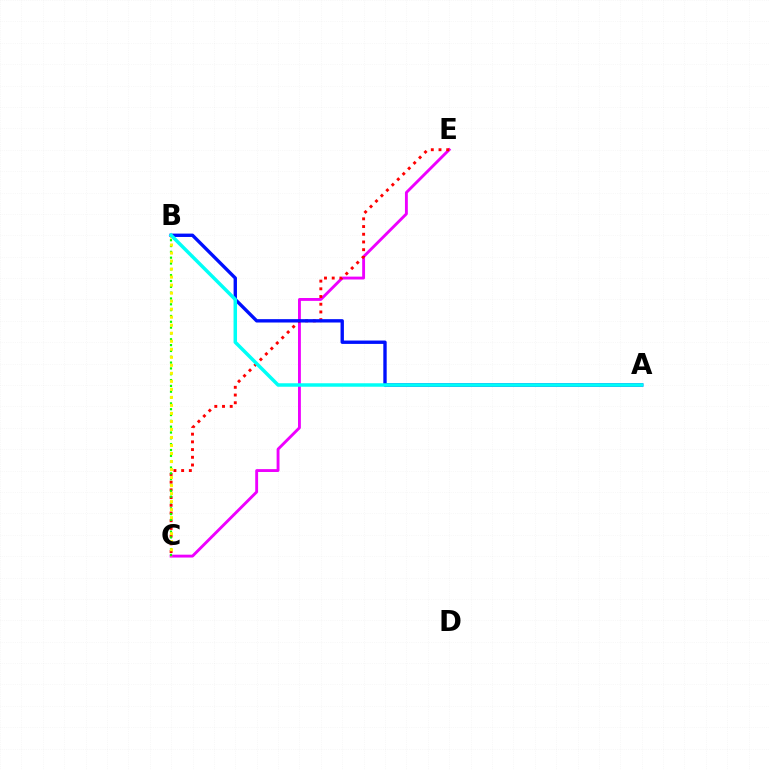{('C', 'E'): [{'color': '#ee00ff', 'line_style': 'solid', 'thickness': 2.07}, {'color': '#ff0000', 'line_style': 'dotted', 'thickness': 2.09}], ('B', 'C'): [{'color': '#08ff00', 'line_style': 'dotted', 'thickness': 1.58}, {'color': '#fcf500', 'line_style': 'dotted', 'thickness': 2.18}], ('A', 'B'): [{'color': '#0010ff', 'line_style': 'solid', 'thickness': 2.42}, {'color': '#00fff6', 'line_style': 'solid', 'thickness': 2.51}]}